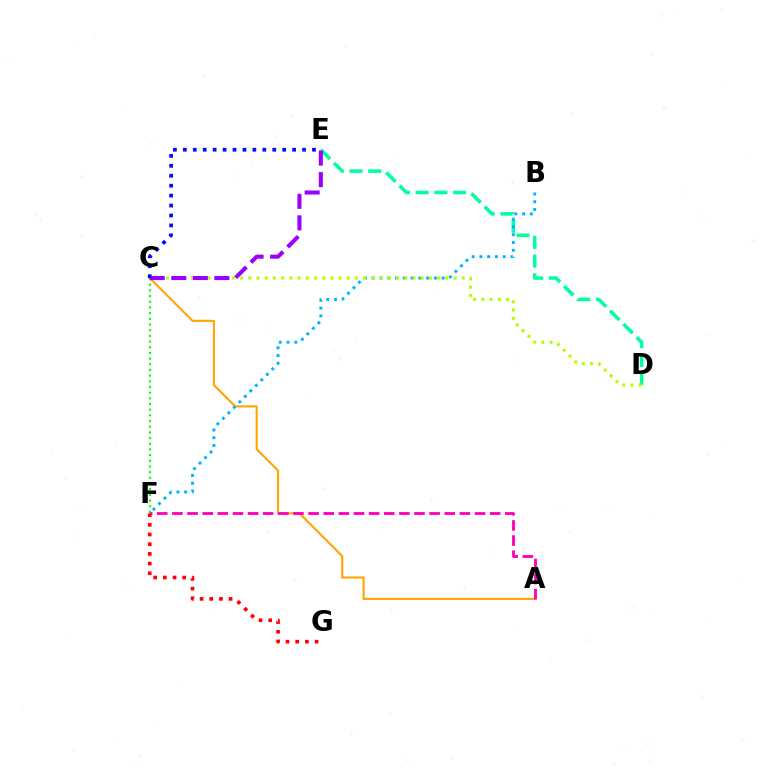{('C', 'F'): [{'color': '#08ff00', 'line_style': 'dotted', 'thickness': 1.54}], ('D', 'E'): [{'color': '#00ff9d', 'line_style': 'dashed', 'thickness': 2.55}], ('A', 'C'): [{'color': '#ffa500', 'line_style': 'solid', 'thickness': 1.53}], ('B', 'F'): [{'color': '#00b5ff', 'line_style': 'dotted', 'thickness': 2.11}], ('A', 'F'): [{'color': '#ff00bd', 'line_style': 'dashed', 'thickness': 2.06}], ('C', 'D'): [{'color': '#b3ff00', 'line_style': 'dotted', 'thickness': 2.23}], ('F', 'G'): [{'color': '#ff0000', 'line_style': 'dotted', 'thickness': 2.63}], ('C', 'E'): [{'color': '#9b00ff', 'line_style': 'dashed', 'thickness': 2.93}, {'color': '#0010ff', 'line_style': 'dotted', 'thickness': 2.7}]}